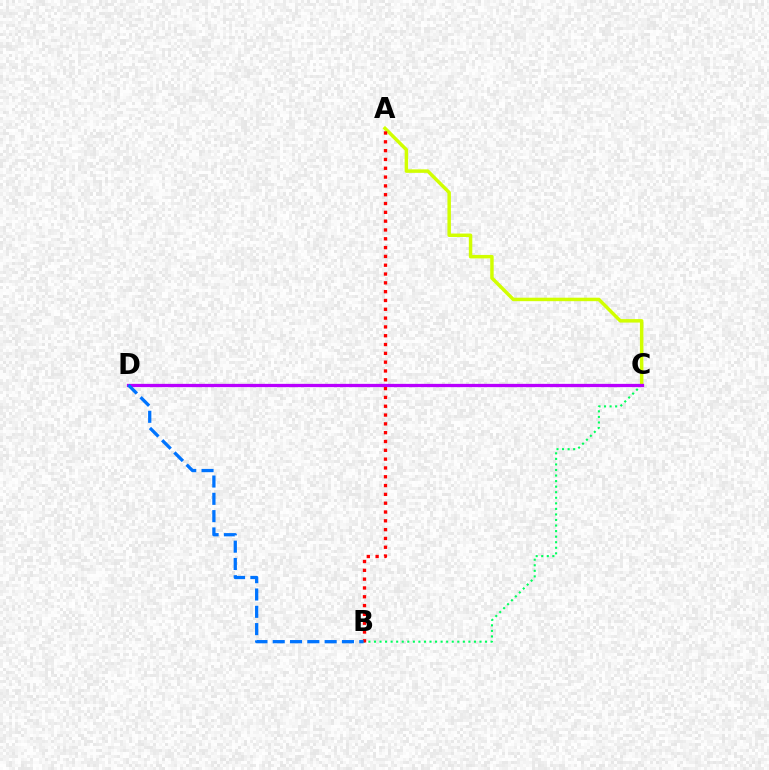{('A', 'C'): [{'color': '#d1ff00', 'line_style': 'solid', 'thickness': 2.5}], ('B', 'C'): [{'color': '#00ff5c', 'line_style': 'dotted', 'thickness': 1.51}], ('C', 'D'): [{'color': '#b900ff', 'line_style': 'solid', 'thickness': 2.36}], ('A', 'B'): [{'color': '#ff0000', 'line_style': 'dotted', 'thickness': 2.39}], ('B', 'D'): [{'color': '#0074ff', 'line_style': 'dashed', 'thickness': 2.35}]}